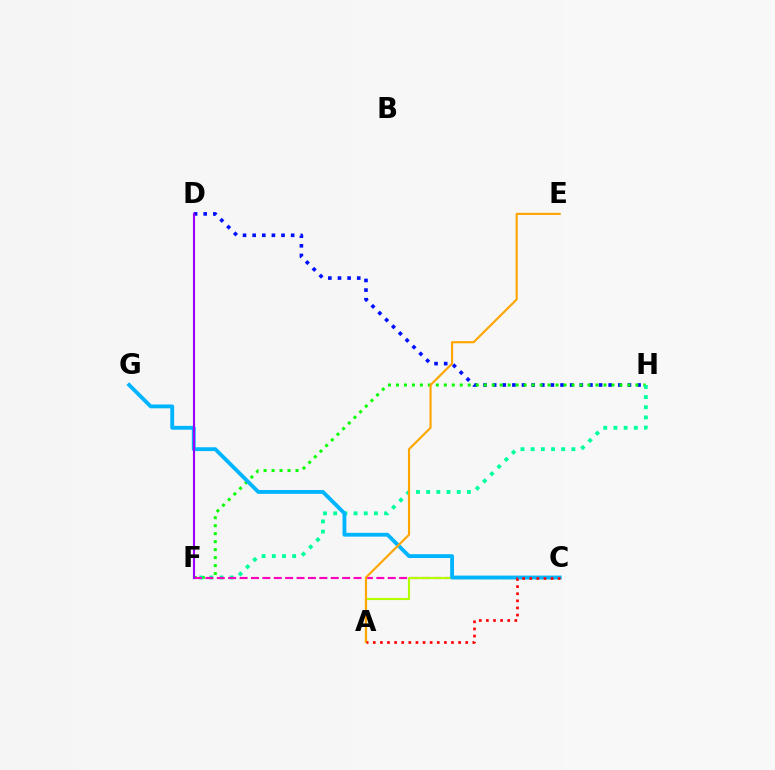{('D', 'H'): [{'color': '#0010ff', 'line_style': 'dotted', 'thickness': 2.62}], ('F', 'H'): [{'color': '#08ff00', 'line_style': 'dotted', 'thickness': 2.17}, {'color': '#00ff9d', 'line_style': 'dotted', 'thickness': 2.77}], ('C', 'F'): [{'color': '#ff00bd', 'line_style': 'dashed', 'thickness': 1.55}], ('A', 'C'): [{'color': '#b3ff00', 'line_style': 'solid', 'thickness': 1.55}, {'color': '#ff0000', 'line_style': 'dotted', 'thickness': 1.93}], ('C', 'G'): [{'color': '#00b5ff', 'line_style': 'solid', 'thickness': 2.76}], ('A', 'E'): [{'color': '#ffa500', 'line_style': 'solid', 'thickness': 1.54}], ('D', 'F'): [{'color': '#9b00ff', 'line_style': 'solid', 'thickness': 1.53}]}